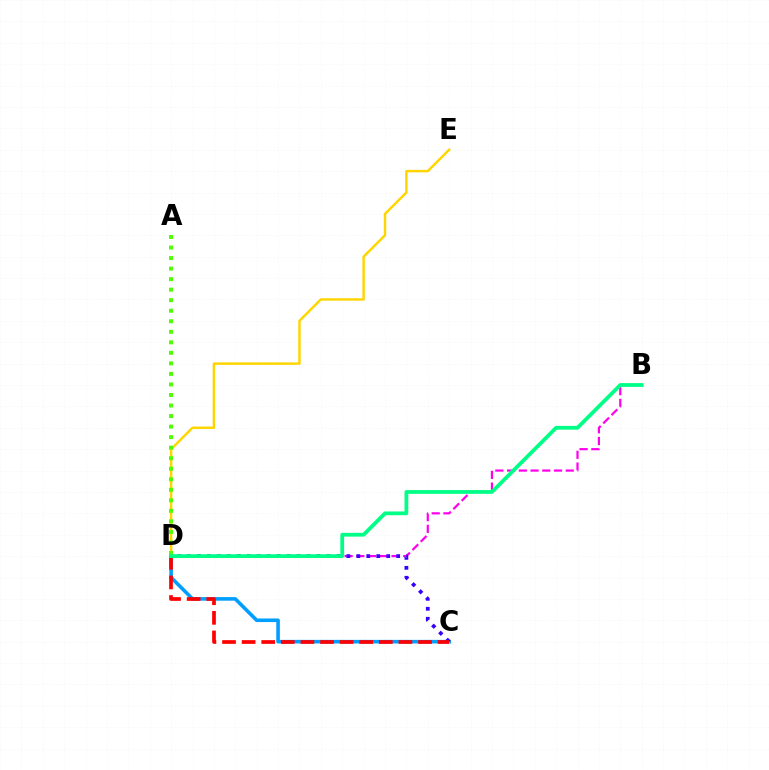{('B', 'D'): [{'color': '#ff00ed', 'line_style': 'dashed', 'thickness': 1.59}, {'color': '#00ff86', 'line_style': 'solid', 'thickness': 2.72}], ('C', 'D'): [{'color': '#009eff', 'line_style': 'solid', 'thickness': 2.58}, {'color': '#3700ff', 'line_style': 'dotted', 'thickness': 2.71}, {'color': '#ff0000', 'line_style': 'dashed', 'thickness': 2.66}], ('D', 'E'): [{'color': '#ffd500', 'line_style': 'solid', 'thickness': 1.77}], ('A', 'D'): [{'color': '#4fff00', 'line_style': 'dotted', 'thickness': 2.86}]}